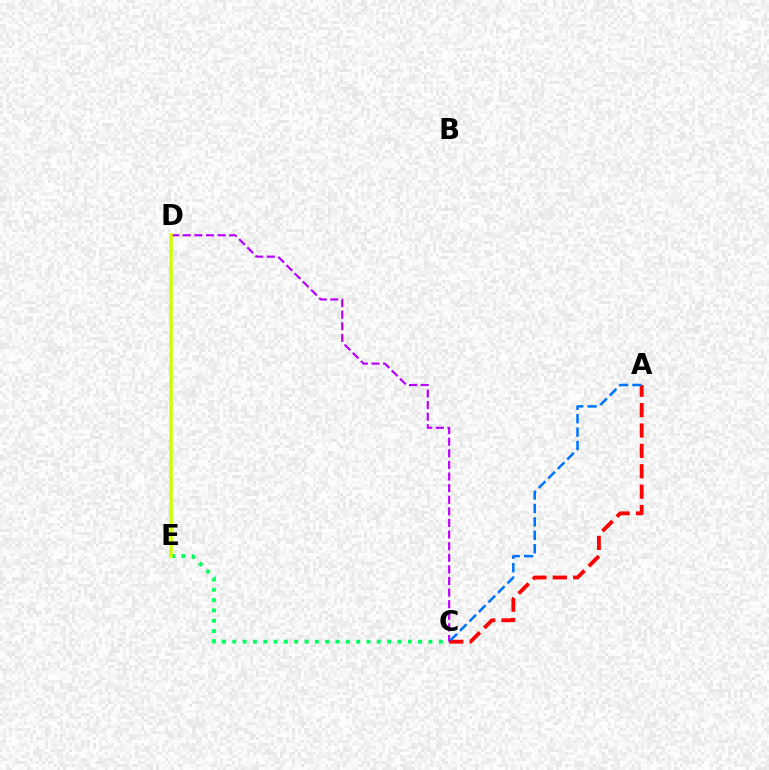{('C', 'D'): [{'color': '#b900ff', 'line_style': 'dashed', 'thickness': 1.58}], ('C', 'E'): [{'color': '#00ff5c', 'line_style': 'dotted', 'thickness': 2.81}], ('A', 'C'): [{'color': '#ff0000', 'line_style': 'dashed', 'thickness': 2.77}, {'color': '#0074ff', 'line_style': 'dashed', 'thickness': 1.83}], ('D', 'E'): [{'color': '#d1ff00', 'line_style': 'solid', 'thickness': 2.55}]}